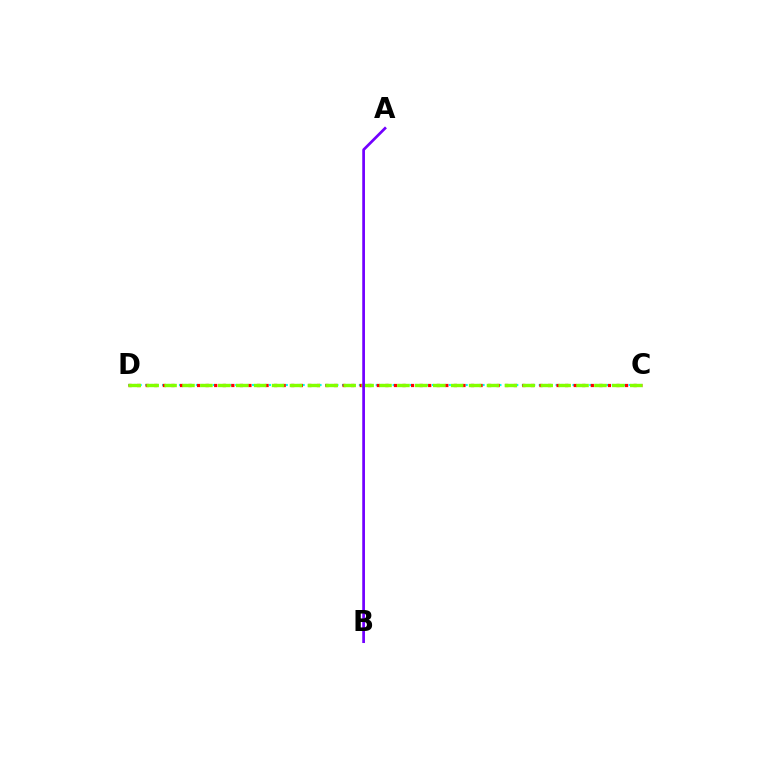{('C', 'D'): [{'color': '#00fff6', 'line_style': 'dotted', 'thickness': 1.53}, {'color': '#ff0000', 'line_style': 'dotted', 'thickness': 2.33}, {'color': '#84ff00', 'line_style': 'dashed', 'thickness': 2.43}], ('A', 'B'): [{'color': '#7200ff', 'line_style': 'solid', 'thickness': 1.95}]}